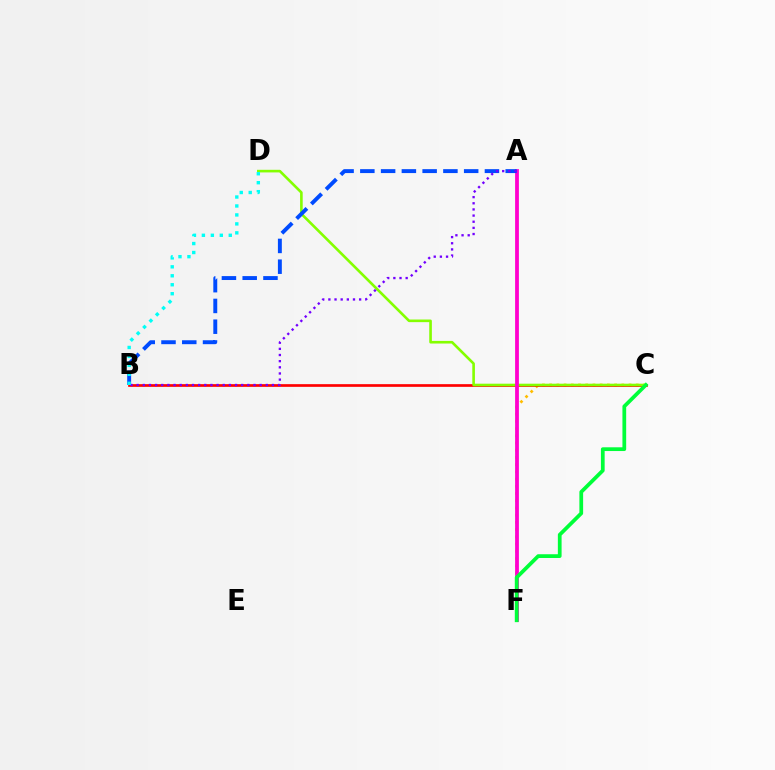{('C', 'F'): [{'color': '#ffbd00', 'line_style': 'dotted', 'thickness': 1.96}, {'color': '#00ff39', 'line_style': 'solid', 'thickness': 2.7}], ('B', 'C'): [{'color': '#ff0000', 'line_style': 'solid', 'thickness': 1.93}], ('C', 'D'): [{'color': '#84ff00', 'line_style': 'solid', 'thickness': 1.89}], ('A', 'F'): [{'color': '#ff00cf', 'line_style': 'solid', 'thickness': 2.73}], ('A', 'B'): [{'color': '#004bff', 'line_style': 'dashed', 'thickness': 2.82}, {'color': '#7200ff', 'line_style': 'dotted', 'thickness': 1.67}], ('B', 'D'): [{'color': '#00fff6', 'line_style': 'dotted', 'thickness': 2.43}]}